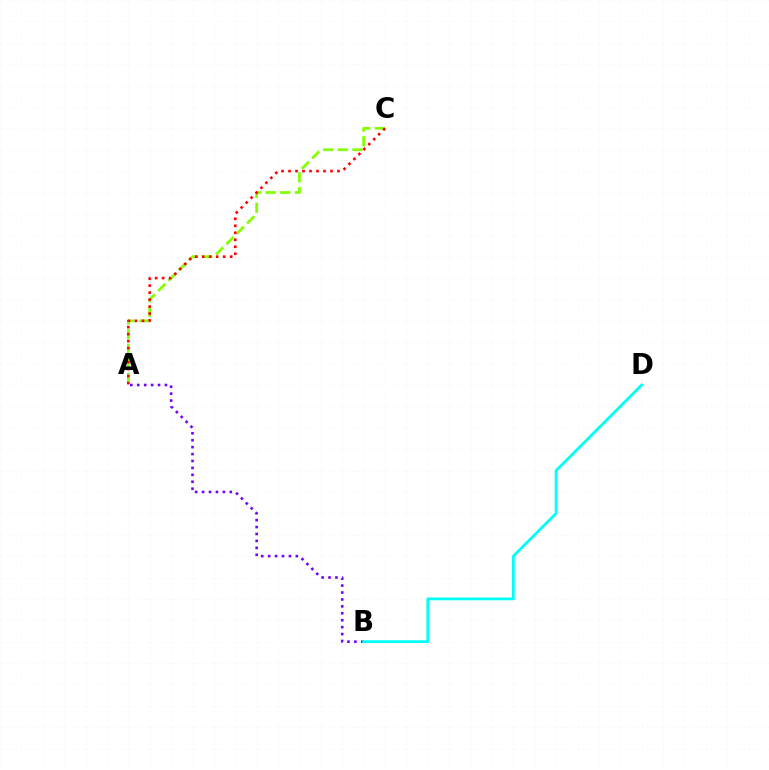{('A', 'C'): [{'color': '#84ff00', 'line_style': 'dashed', 'thickness': 1.99}, {'color': '#ff0000', 'line_style': 'dotted', 'thickness': 1.9}], ('A', 'B'): [{'color': '#7200ff', 'line_style': 'dotted', 'thickness': 1.88}], ('B', 'D'): [{'color': '#00fff6', 'line_style': 'solid', 'thickness': 2.0}]}